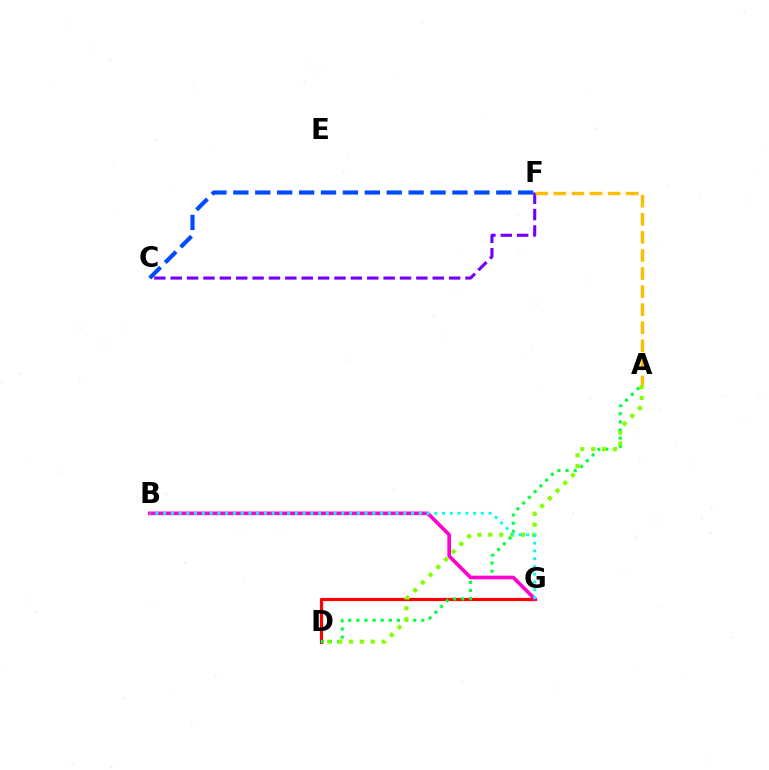{('D', 'G'): [{'color': '#ff0000', 'line_style': 'solid', 'thickness': 2.29}], ('C', 'F'): [{'color': '#004bff', 'line_style': 'dashed', 'thickness': 2.98}, {'color': '#7200ff', 'line_style': 'dashed', 'thickness': 2.22}], ('A', 'D'): [{'color': '#00ff39', 'line_style': 'dotted', 'thickness': 2.21}, {'color': '#84ff00', 'line_style': 'dotted', 'thickness': 2.96}], ('B', 'G'): [{'color': '#ff00cf', 'line_style': 'solid', 'thickness': 2.62}, {'color': '#00fff6', 'line_style': 'dotted', 'thickness': 2.11}], ('A', 'F'): [{'color': '#ffbd00', 'line_style': 'dashed', 'thickness': 2.45}]}